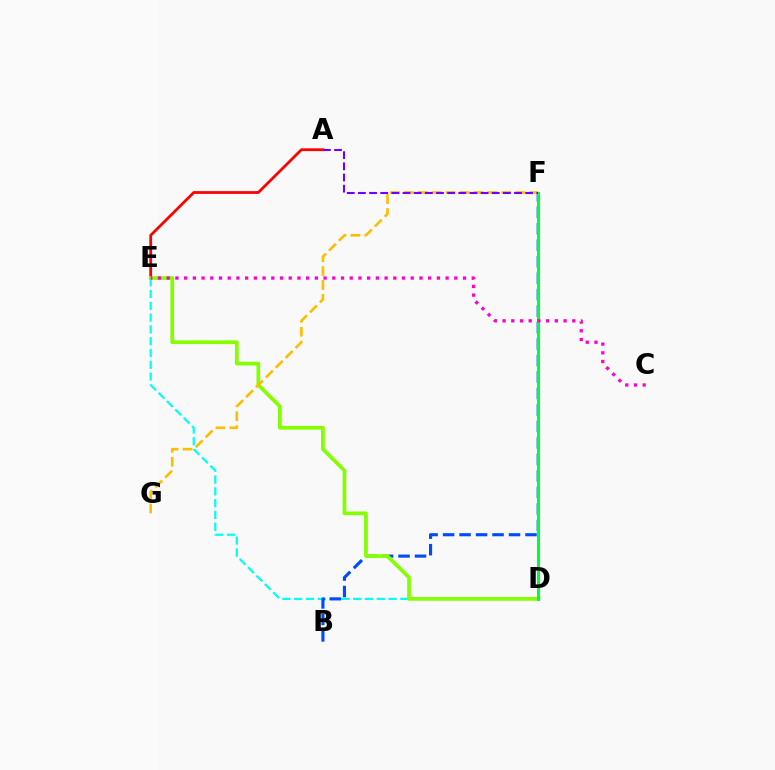{('D', 'E'): [{'color': '#00fff6', 'line_style': 'dashed', 'thickness': 1.6}, {'color': '#84ff00', 'line_style': 'solid', 'thickness': 2.66}], ('B', 'F'): [{'color': '#004bff', 'line_style': 'dashed', 'thickness': 2.24}], ('A', 'E'): [{'color': '#ff0000', 'line_style': 'solid', 'thickness': 2.0}], ('F', 'G'): [{'color': '#ffbd00', 'line_style': 'dashed', 'thickness': 1.89}], ('D', 'F'): [{'color': '#00ff39', 'line_style': 'solid', 'thickness': 2.2}], ('A', 'F'): [{'color': '#7200ff', 'line_style': 'dashed', 'thickness': 1.51}], ('C', 'E'): [{'color': '#ff00cf', 'line_style': 'dotted', 'thickness': 2.37}]}